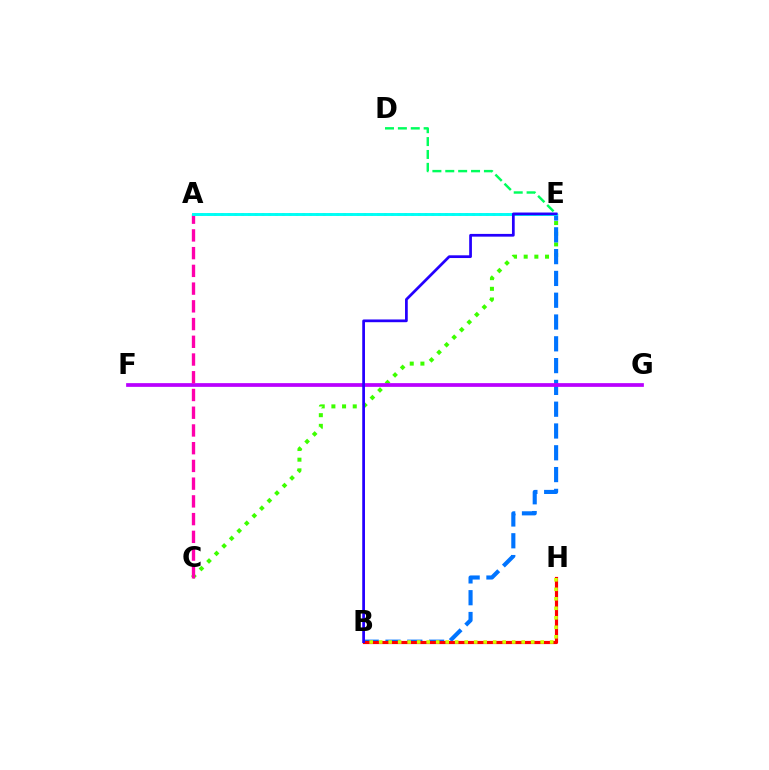{('C', 'E'): [{'color': '#3dff00', 'line_style': 'dotted', 'thickness': 2.9}], ('A', 'E'): [{'color': '#ff9400', 'line_style': 'dotted', 'thickness': 1.85}, {'color': '#00fff6', 'line_style': 'solid', 'thickness': 2.11}], ('B', 'E'): [{'color': '#0074ff', 'line_style': 'dashed', 'thickness': 2.96}, {'color': '#2500ff', 'line_style': 'solid', 'thickness': 1.97}], ('F', 'G'): [{'color': '#b900ff', 'line_style': 'solid', 'thickness': 2.68}], ('B', 'H'): [{'color': '#ff0000', 'line_style': 'solid', 'thickness': 2.28}, {'color': '#d1ff00', 'line_style': 'dotted', 'thickness': 2.58}], ('A', 'C'): [{'color': '#ff00ac', 'line_style': 'dashed', 'thickness': 2.41}], ('D', 'E'): [{'color': '#00ff5c', 'line_style': 'dashed', 'thickness': 1.75}]}